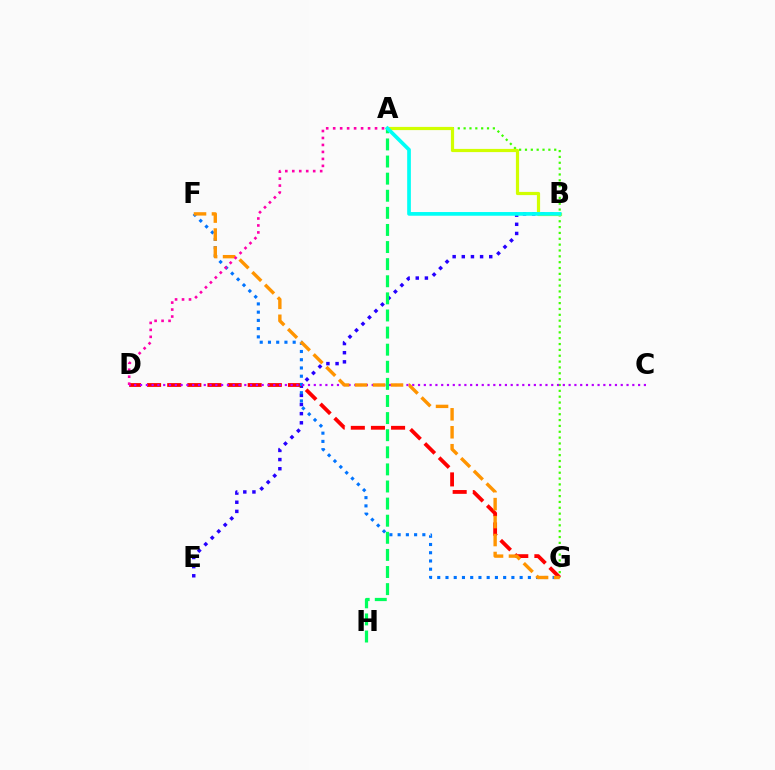{('A', 'G'): [{'color': '#3dff00', 'line_style': 'dotted', 'thickness': 1.59}], ('B', 'E'): [{'color': '#2500ff', 'line_style': 'dotted', 'thickness': 2.48}], ('D', 'G'): [{'color': '#ff0000', 'line_style': 'dashed', 'thickness': 2.73}], ('F', 'G'): [{'color': '#0074ff', 'line_style': 'dotted', 'thickness': 2.24}, {'color': '#ff9400', 'line_style': 'dashed', 'thickness': 2.44}], ('A', 'B'): [{'color': '#d1ff00', 'line_style': 'solid', 'thickness': 2.3}, {'color': '#00fff6', 'line_style': 'solid', 'thickness': 2.66}], ('C', 'D'): [{'color': '#b900ff', 'line_style': 'dotted', 'thickness': 1.57}], ('A', 'D'): [{'color': '#ff00ac', 'line_style': 'dotted', 'thickness': 1.89}], ('A', 'H'): [{'color': '#00ff5c', 'line_style': 'dashed', 'thickness': 2.32}]}